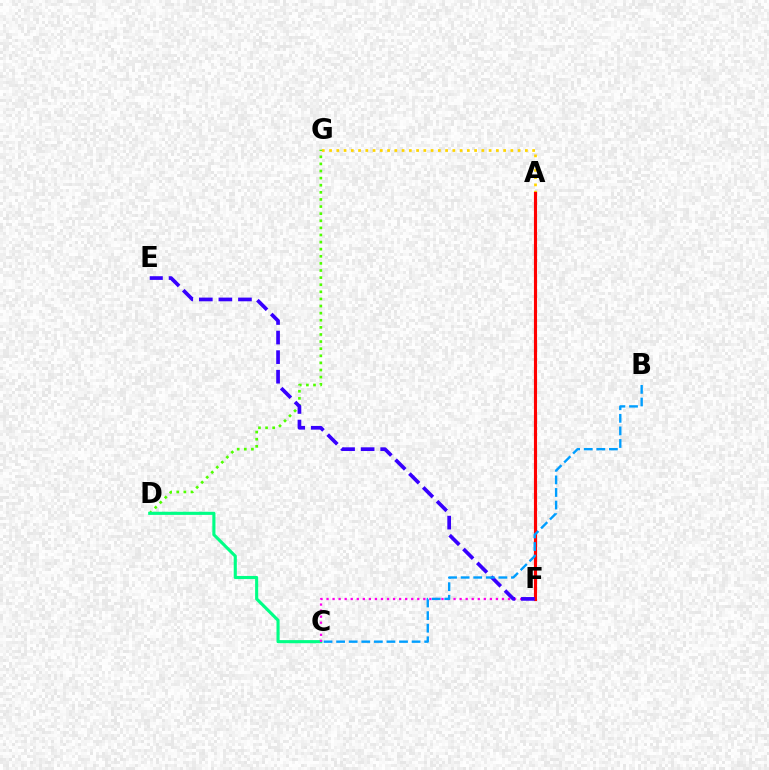{('A', 'G'): [{'color': '#ffd500', 'line_style': 'dotted', 'thickness': 1.97}], ('D', 'G'): [{'color': '#4fff00', 'line_style': 'dotted', 'thickness': 1.93}], ('A', 'F'): [{'color': '#ff0000', 'line_style': 'solid', 'thickness': 2.25}], ('C', 'D'): [{'color': '#00ff86', 'line_style': 'solid', 'thickness': 2.24}], ('C', 'F'): [{'color': '#ff00ed', 'line_style': 'dotted', 'thickness': 1.64}], ('E', 'F'): [{'color': '#3700ff', 'line_style': 'dashed', 'thickness': 2.66}], ('B', 'C'): [{'color': '#009eff', 'line_style': 'dashed', 'thickness': 1.71}]}